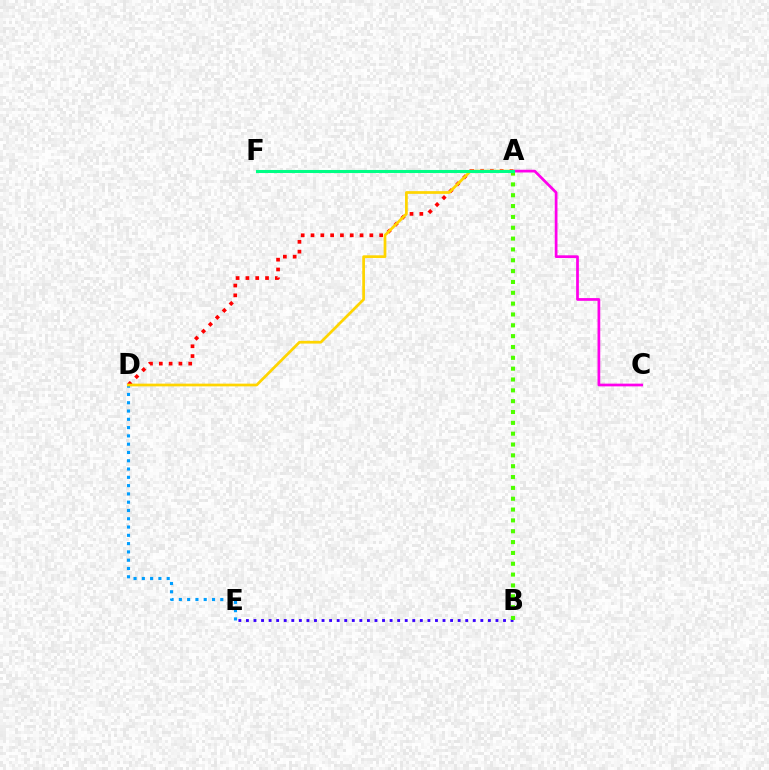{('A', 'D'): [{'color': '#ff0000', 'line_style': 'dotted', 'thickness': 2.66}, {'color': '#ffd500', 'line_style': 'solid', 'thickness': 1.97}], ('A', 'C'): [{'color': '#ff00ed', 'line_style': 'solid', 'thickness': 1.96}], ('B', 'E'): [{'color': '#3700ff', 'line_style': 'dotted', 'thickness': 2.05}], ('A', 'B'): [{'color': '#4fff00', 'line_style': 'dotted', 'thickness': 2.94}], ('D', 'E'): [{'color': '#009eff', 'line_style': 'dotted', 'thickness': 2.25}], ('A', 'F'): [{'color': '#00ff86', 'line_style': 'solid', 'thickness': 2.2}]}